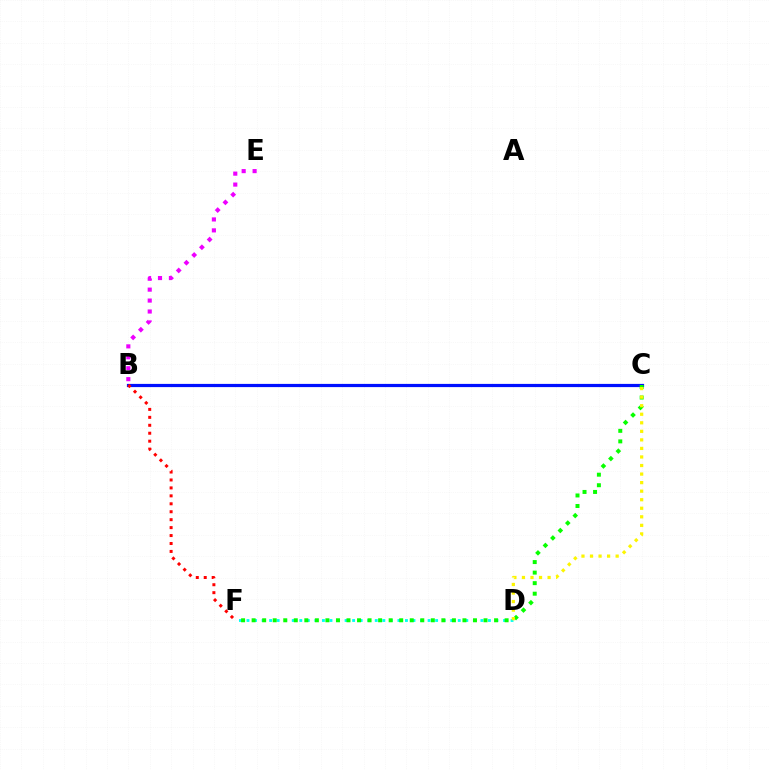{('D', 'F'): [{'color': '#00fff6', 'line_style': 'dotted', 'thickness': 2.05}], ('B', 'C'): [{'color': '#0010ff', 'line_style': 'solid', 'thickness': 2.31}], ('C', 'F'): [{'color': '#08ff00', 'line_style': 'dotted', 'thickness': 2.86}], ('B', 'F'): [{'color': '#ff0000', 'line_style': 'dotted', 'thickness': 2.16}], ('B', 'E'): [{'color': '#ee00ff', 'line_style': 'dotted', 'thickness': 2.97}], ('C', 'D'): [{'color': '#fcf500', 'line_style': 'dotted', 'thickness': 2.32}]}